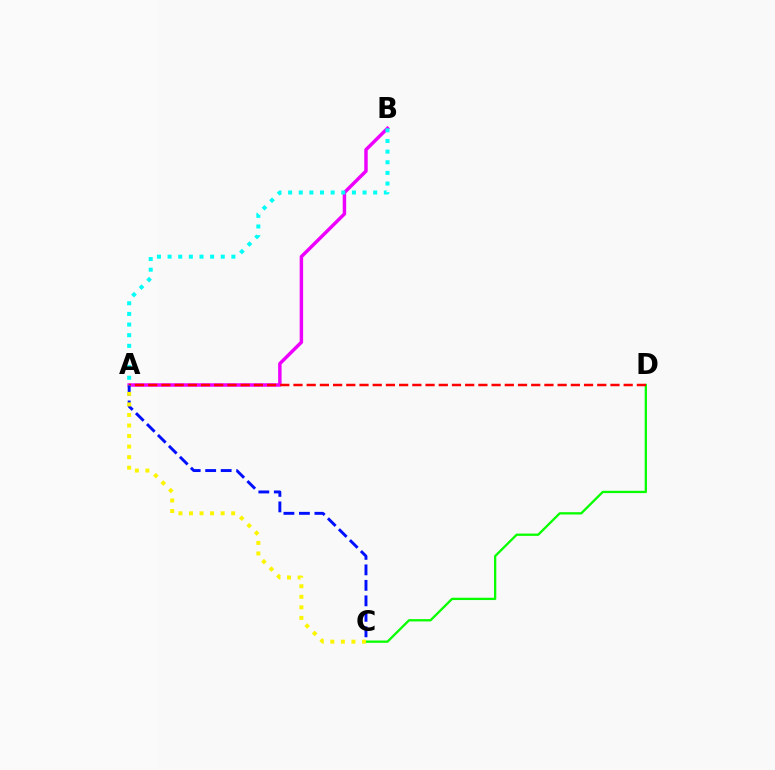{('A', 'B'): [{'color': '#ee00ff', 'line_style': 'solid', 'thickness': 2.48}, {'color': '#00fff6', 'line_style': 'dotted', 'thickness': 2.89}], ('C', 'D'): [{'color': '#08ff00', 'line_style': 'solid', 'thickness': 1.66}], ('A', 'D'): [{'color': '#ff0000', 'line_style': 'dashed', 'thickness': 1.79}], ('A', 'C'): [{'color': '#0010ff', 'line_style': 'dashed', 'thickness': 2.1}, {'color': '#fcf500', 'line_style': 'dotted', 'thickness': 2.86}]}